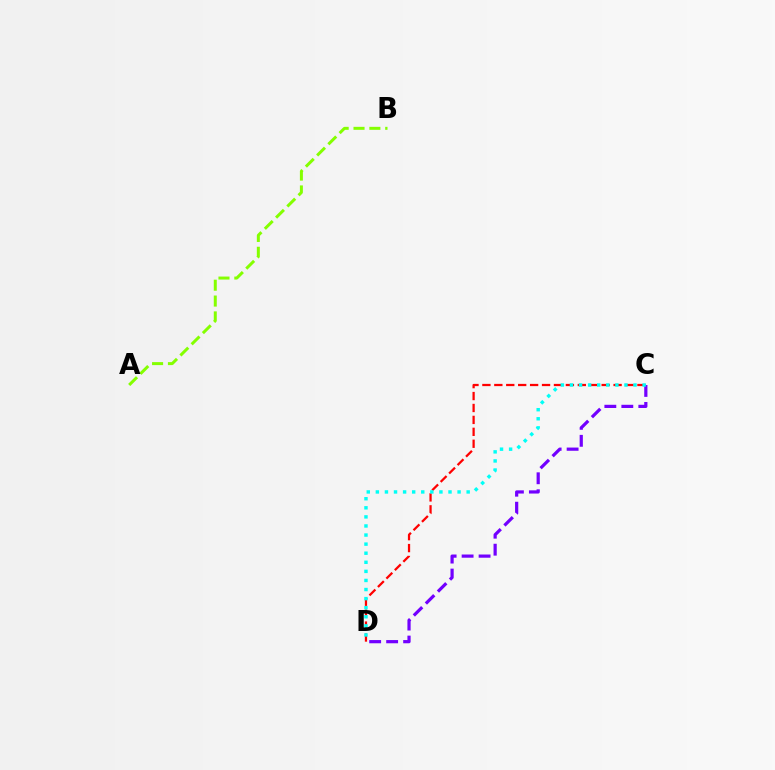{('C', 'D'): [{'color': '#ff0000', 'line_style': 'dashed', 'thickness': 1.62}, {'color': '#7200ff', 'line_style': 'dashed', 'thickness': 2.31}, {'color': '#00fff6', 'line_style': 'dotted', 'thickness': 2.47}], ('A', 'B'): [{'color': '#84ff00', 'line_style': 'dashed', 'thickness': 2.15}]}